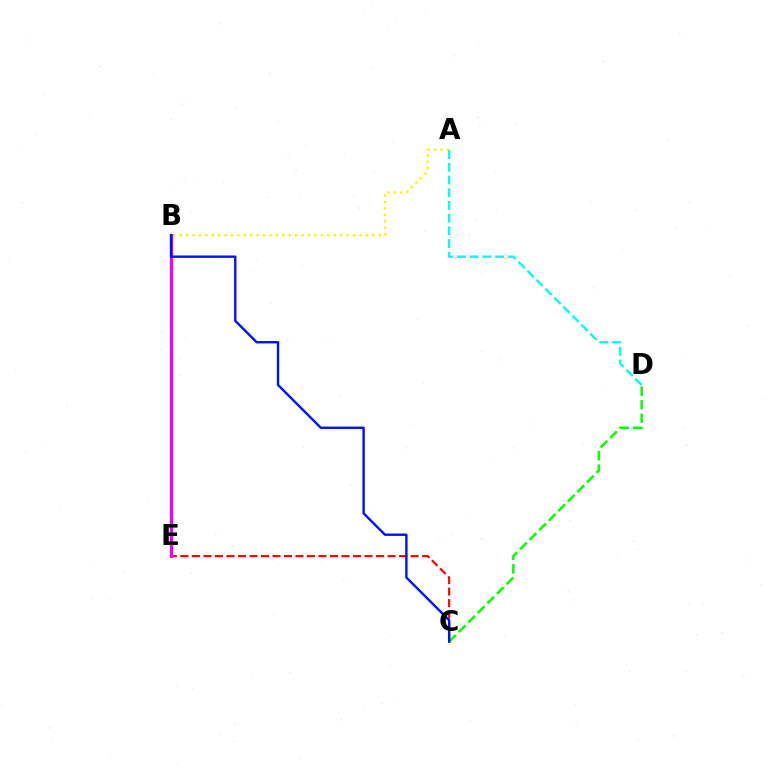{('A', 'B'): [{'color': '#fcf500', 'line_style': 'dotted', 'thickness': 1.74}], ('C', 'D'): [{'color': '#08ff00', 'line_style': 'dashed', 'thickness': 1.84}], ('C', 'E'): [{'color': '#ff0000', 'line_style': 'dashed', 'thickness': 1.56}], ('B', 'E'): [{'color': '#ee00ff', 'line_style': 'solid', 'thickness': 2.38}], ('B', 'C'): [{'color': '#0010ff', 'line_style': 'solid', 'thickness': 1.71}], ('A', 'D'): [{'color': '#00fff6', 'line_style': 'dashed', 'thickness': 1.73}]}